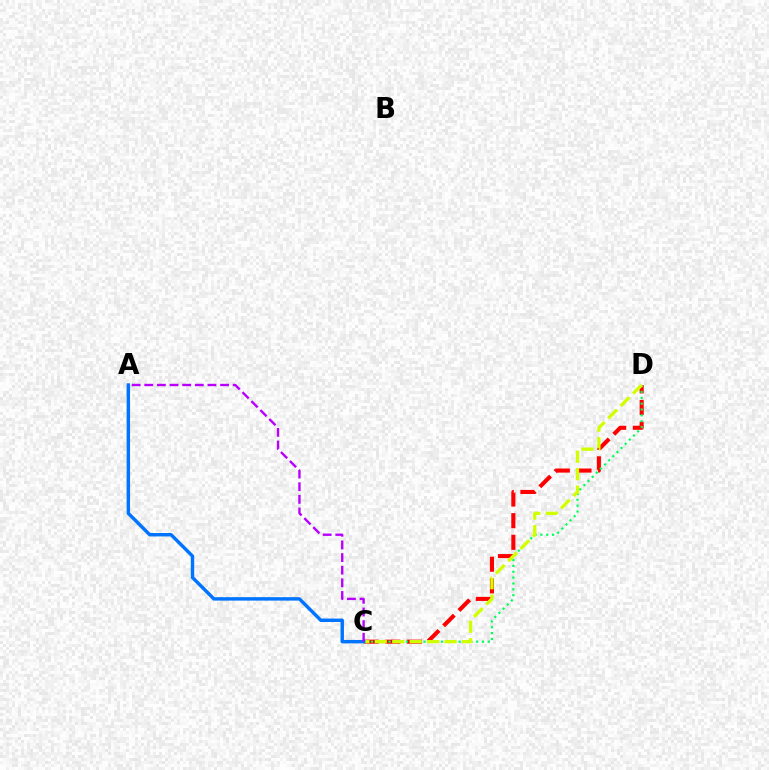{('C', 'D'): [{'color': '#ff0000', 'line_style': 'dashed', 'thickness': 2.94}, {'color': '#00ff5c', 'line_style': 'dotted', 'thickness': 1.59}, {'color': '#d1ff00', 'line_style': 'dashed', 'thickness': 2.37}], ('A', 'C'): [{'color': '#0074ff', 'line_style': 'solid', 'thickness': 2.47}, {'color': '#b900ff', 'line_style': 'dashed', 'thickness': 1.72}]}